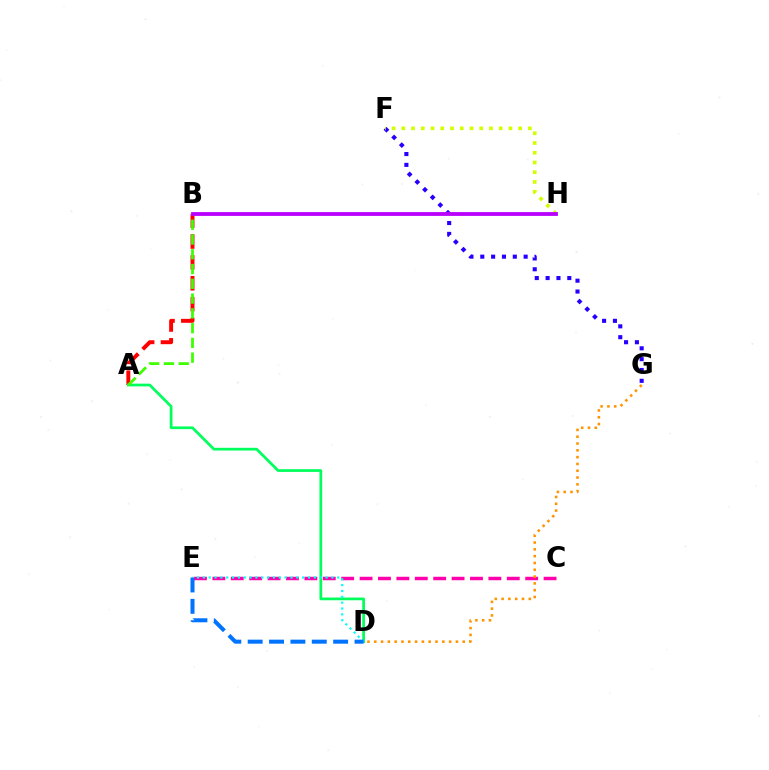{('F', 'G'): [{'color': '#2500ff', 'line_style': 'dotted', 'thickness': 2.95}], ('F', 'H'): [{'color': '#d1ff00', 'line_style': 'dotted', 'thickness': 2.65}], ('A', 'B'): [{'color': '#ff0000', 'line_style': 'dashed', 'thickness': 2.84}, {'color': '#3dff00', 'line_style': 'dashed', 'thickness': 2.01}], ('A', 'D'): [{'color': '#00ff5c', 'line_style': 'solid', 'thickness': 1.96}], ('C', 'E'): [{'color': '#ff00ac', 'line_style': 'dashed', 'thickness': 2.5}], ('D', 'E'): [{'color': '#00fff6', 'line_style': 'dotted', 'thickness': 1.59}, {'color': '#0074ff', 'line_style': 'dashed', 'thickness': 2.9}], ('B', 'H'): [{'color': '#b900ff', 'line_style': 'solid', 'thickness': 2.74}], ('D', 'G'): [{'color': '#ff9400', 'line_style': 'dotted', 'thickness': 1.85}]}